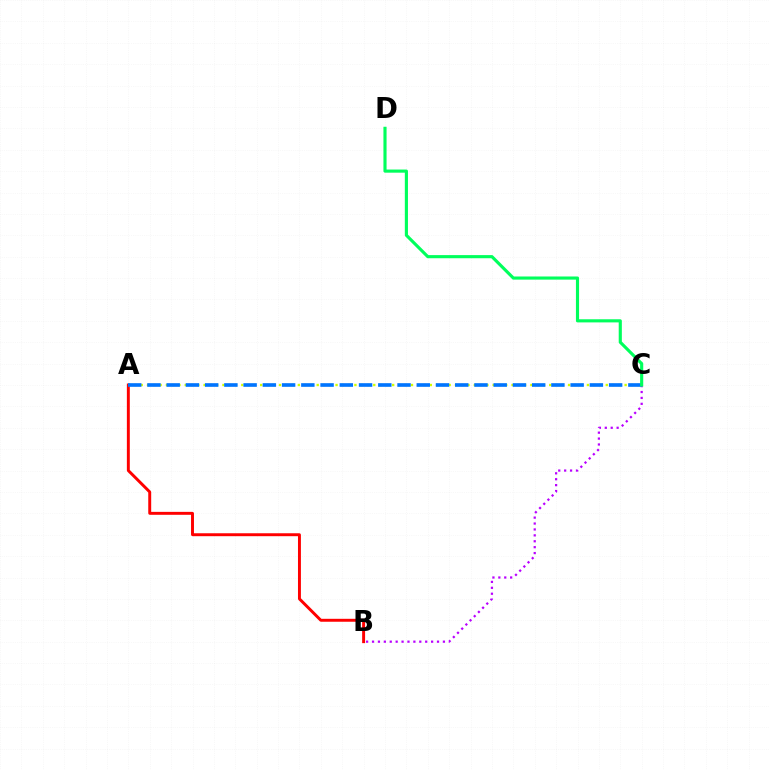{('A', 'B'): [{'color': '#ff0000', 'line_style': 'solid', 'thickness': 2.12}], ('B', 'C'): [{'color': '#b900ff', 'line_style': 'dotted', 'thickness': 1.61}], ('A', 'C'): [{'color': '#d1ff00', 'line_style': 'dotted', 'thickness': 1.71}, {'color': '#0074ff', 'line_style': 'dashed', 'thickness': 2.61}], ('C', 'D'): [{'color': '#00ff5c', 'line_style': 'solid', 'thickness': 2.26}]}